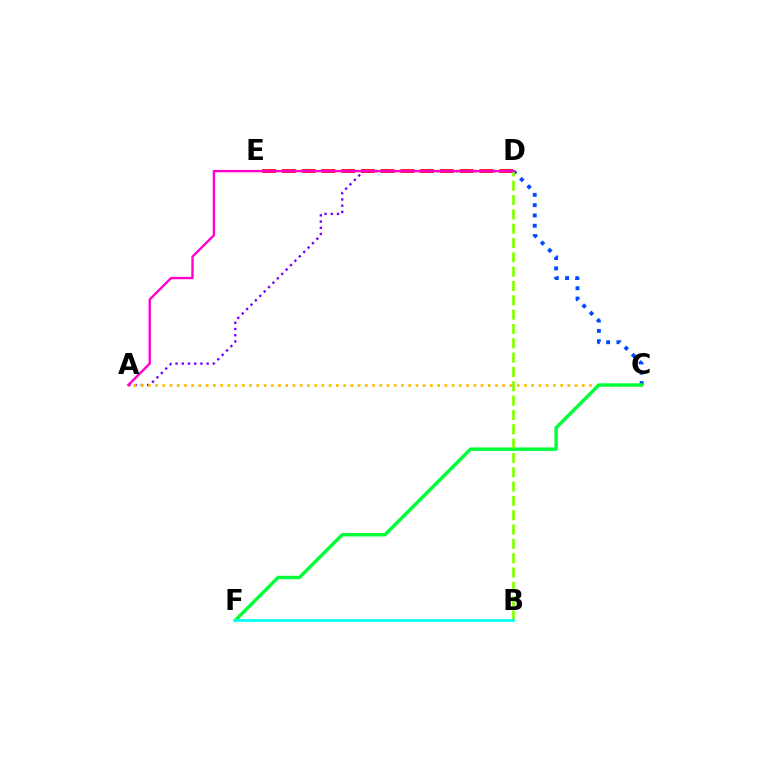{('C', 'D'): [{'color': '#004bff', 'line_style': 'dotted', 'thickness': 2.8}], ('A', 'D'): [{'color': '#7200ff', 'line_style': 'dotted', 'thickness': 1.69}, {'color': '#ff00cf', 'line_style': 'solid', 'thickness': 1.71}], ('A', 'C'): [{'color': '#ffbd00', 'line_style': 'dotted', 'thickness': 1.97}], ('D', 'E'): [{'color': '#ff0000', 'line_style': 'dashed', 'thickness': 2.68}], ('C', 'F'): [{'color': '#00ff39', 'line_style': 'solid', 'thickness': 2.46}], ('B', 'D'): [{'color': '#84ff00', 'line_style': 'dashed', 'thickness': 1.95}], ('B', 'F'): [{'color': '#00fff6', 'line_style': 'solid', 'thickness': 1.92}]}